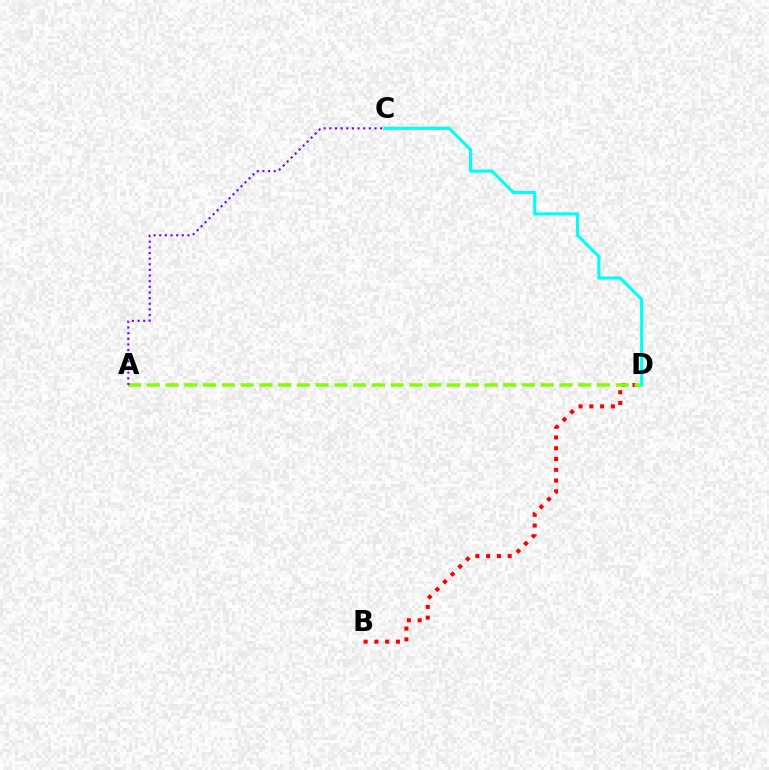{('B', 'D'): [{'color': '#ff0000', 'line_style': 'dotted', 'thickness': 2.93}], ('A', 'D'): [{'color': '#84ff00', 'line_style': 'dashed', 'thickness': 2.55}], ('C', 'D'): [{'color': '#00fff6', 'line_style': 'solid', 'thickness': 2.23}], ('A', 'C'): [{'color': '#7200ff', 'line_style': 'dotted', 'thickness': 1.53}]}